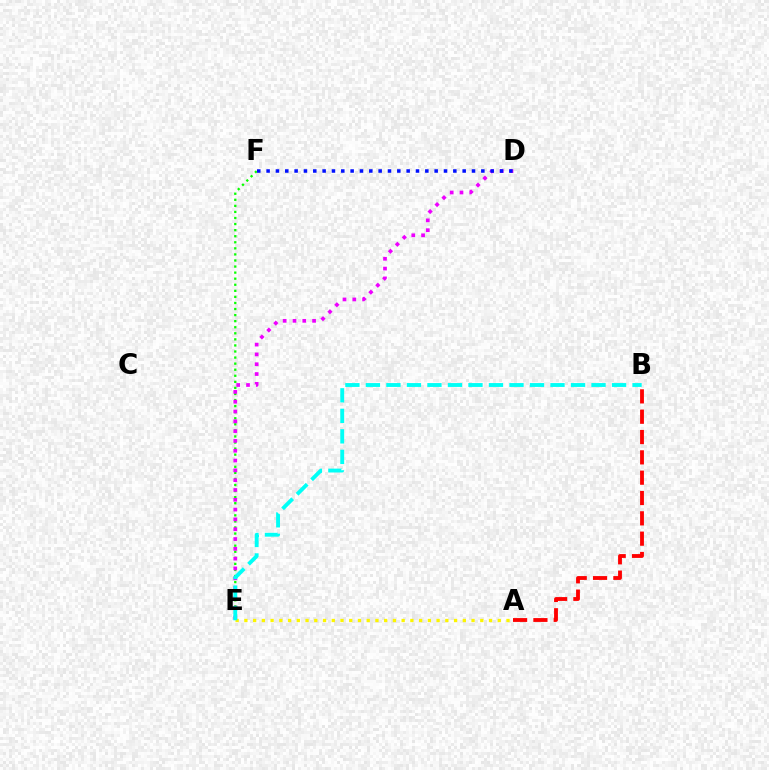{('E', 'F'): [{'color': '#08ff00', 'line_style': 'dotted', 'thickness': 1.65}], ('A', 'B'): [{'color': '#ff0000', 'line_style': 'dashed', 'thickness': 2.76}], ('A', 'E'): [{'color': '#fcf500', 'line_style': 'dotted', 'thickness': 2.37}], ('D', 'E'): [{'color': '#ee00ff', 'line_style': 'dotted', 'thickness': 2.67}], ('B', 'E'): [{'color': '#00fff6', 'line_style': 'dashed', 'thickness': 2.79}], ('D', 'F'): [{'color': '#0010ff', 'line_style': 'dotted', 'thickness': 2.54}]}